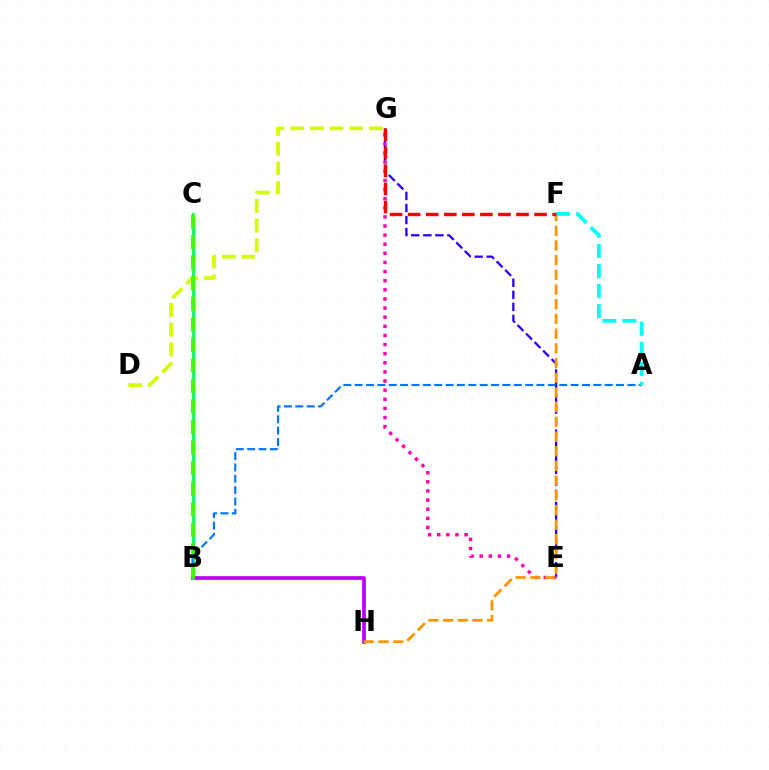{('B', 'H'): [{'color': '#b900ff', 'line_style': 'solid', 'thickness': 2.65}], ('B', 'C'): [{'color': '#00ff5c', 'line_style': 'solid', 'thickness': 2.02}, {'color': '#3dff00', 'line_style': 'dashed', 'thickness': 2.79}], ('D', 'G'): [{'color': '#d1ff00', 'line_style': 'dashed', 'thickness': 2.67}], ('E', 'G'): [{'color': '#2500ff', 'line_style': 'dashed', 'thickness': 1.64}, {'color': '#ff00ac', 'line_style': 'dotted', 'thickness': 2.48}], ('A', 'B'): [{'color': '#0074ff', 'line_style': 'dashed', 'thickness': 1.54}], ('F', 'H'): [{'color': '#ff9400', 'line_style': 'dashed', 'thickness': 2.0}], ('A', 'F'): [{'color': '#00fff6', 'line_style': 'dashed', 'thickness': 2.73}], ('F', 'G'): [{'color': '#ff0000', 'line_style': 'dashed', 'thickness': 2.45}]}